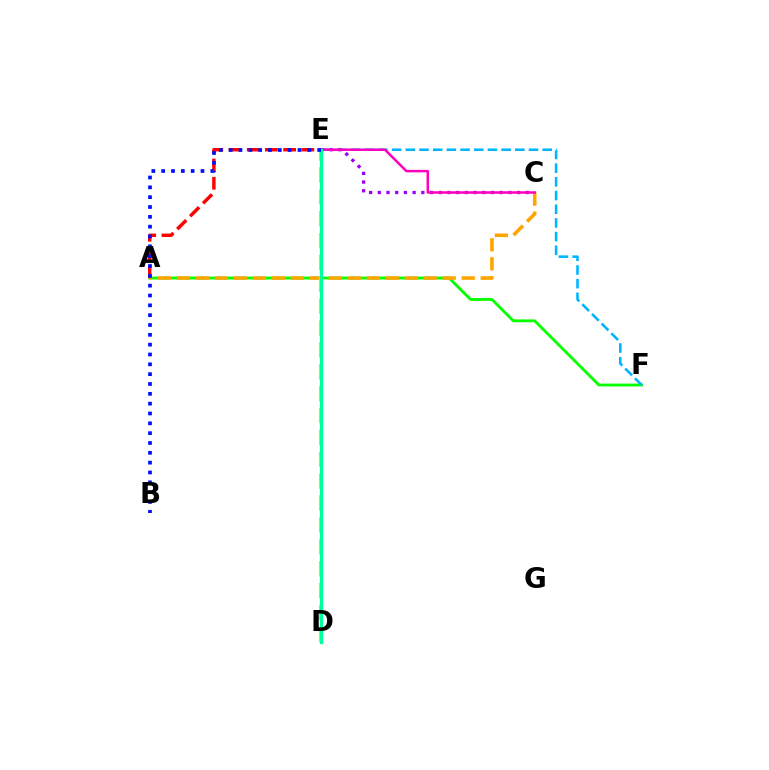{('A', 'F'): [{'color': '#08ff00', 'line_style': 'solid', 'thickness': 2.04}], ('E', 'F'): [{'color': '#00b5ff', 'line_style': 'dashed', 'thickness': 1.86}], ('C', 'E'): [{'color': '#9b00ff', 'line_style': 'dotted', 'thickness': 2.37}, {'color': '#ff00bd', 'line_style': 'solid', 'thickness': 1.79}], ('A', 'C'): [{'color': '#ffa500', 'line_style': 'dashed', 'thickness': 2.58}], ('A', 'E'): [{'color': '#ff0000', 'line_style': 'dashed', 'thickness': 2.47}], ('D', 'E'): [{'color': '#b3ff00', 'line_style': 'dashed', 'thickness': 2.97}, {'color': '#00ff9d', 'line_style': 'solid', 'thickness': 2.36}], ('B', 'E'): [{'color': '#0010ff', 'line_style': 'dotted', 'thickness': 2.67}]}